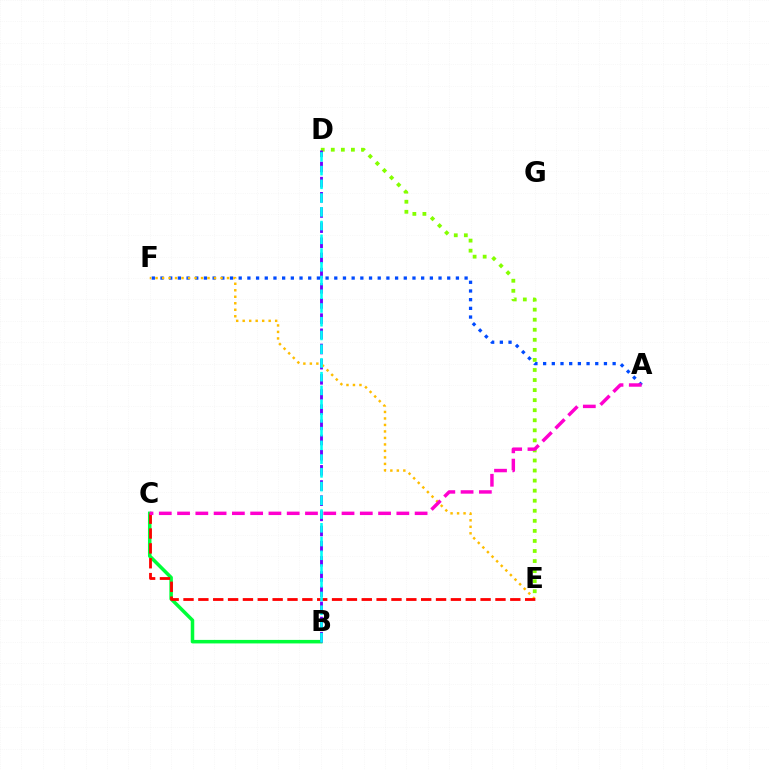{('B', 'C'): [{'color': '#00ff39', 'line_style': 'solid', 'thickness': 2.53}], ('D', 'E'): [{'color': '#84ff00', 'line_style': 'dotted', 'thickness': 2.73}], ('B', 'D'): [{'color': '#7200ff', 'line_style': 'dashed', 'thickness': 2.06}, {'color': '#00fff6', 'line_style': 'dashed', 'thickness': 1.87}], ('A', 'F'): [{'color': '#004bff', 'line_style': 'dotted', 'thickness': 2.36}], ('E', 'F'): [{'color': '#ffbd00', 'line_style': 'dotted', 'thickness': 1.76}], ('C', 'E'): [{'color': '#ff0000', 'line_style': 'dashed', 'thickness': 2.02}], ('A', 'C'): [{'color': '#ff00cf', 'line_style': 'dashed', 'thickness': 2.48}]}